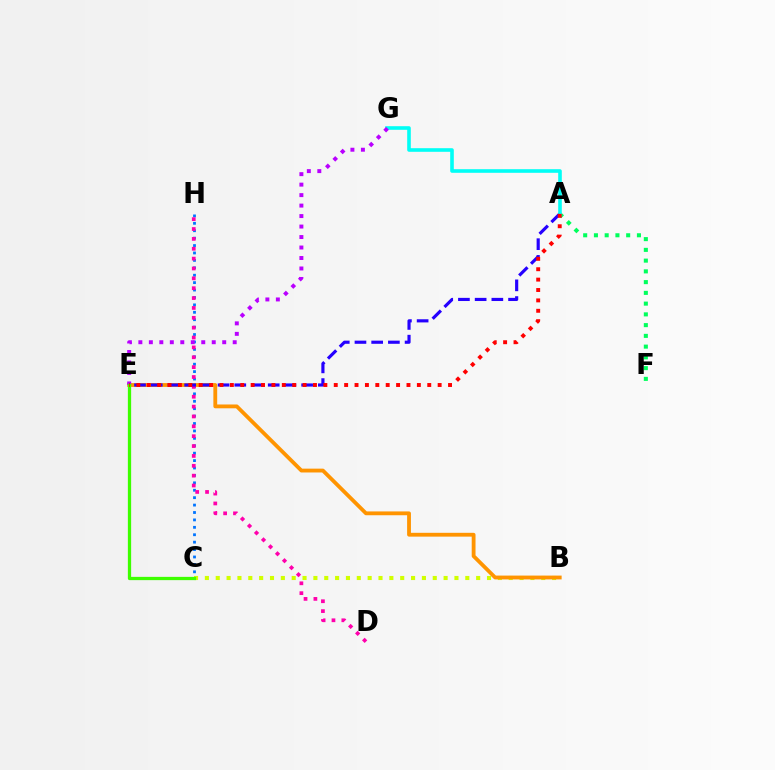{('B', 'C'): [{'color': '#d1ff00', 'line_style': 'dotted', 'thickness': 2.95}], ('C', 'H'): [{'color': '#0074ff', 'line_style': 'dotted', 'thickness': 2.01}], ('A', 'F'): [{'color': '#00ff5c', 'line_style': 'dotted', 'thickness': 2.92}], ('B', 'E'): [{'color': '#ff9400', 'line_style': 'solid', 'thickness': 2.75}], ('D', 'H'): [{'color': '#ff00ac', 'line_style': 'dotted', 'thickness': 2.68}], ('A', 'E'): [{'color': '#2500ff', 'line_style': 'dashed', 'thickness': 2.27}, {'color': '#ff0000', 'line_style': 'dotted', 'thickness': 2.82}], ('A', 'G'): [{'color': '#00fff6', 'line_style': 'solid', 'thickness': 2.6}], ('E', 'G'): [{'color': '#b900ff', 'line_style': 'dotted', 'thickness': 2.85}], ('C', 'E'): [{'color': '#3dff00', 'line_style': 'solid', 'thickness': 2.35}]}